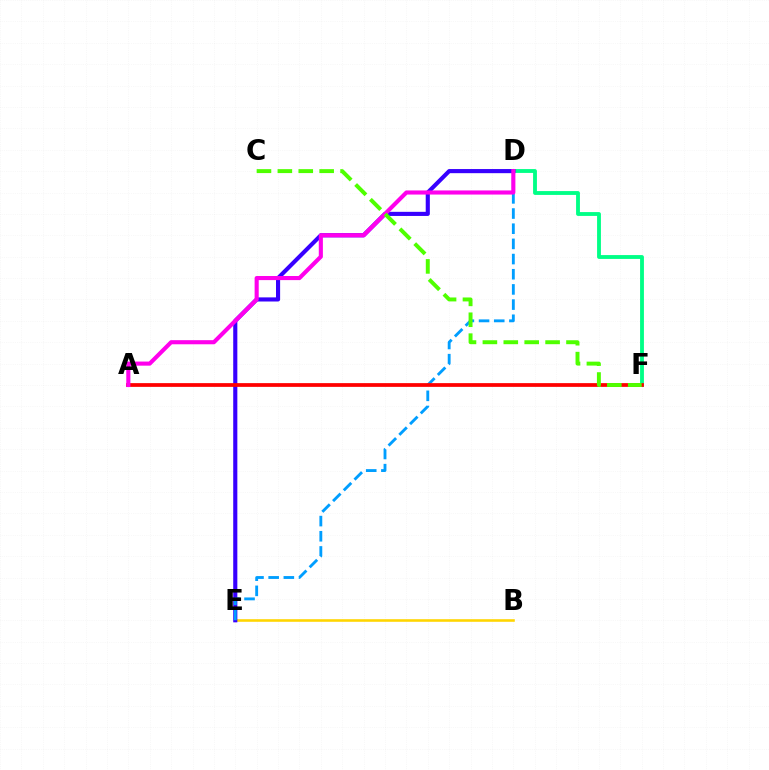{('D', 'F'): [{'color': '#00ff86', 'line_style': 'solid', 'thickness': 2.77}], ('B', 'E'): [{'color': '#ffd500', 'line_style': 'solid', 'thickness': 1.86}], ('D', 'E'): [{'color': '#3700ff', 'line_style': 'solid', 'thickness': 2.97}, {'color': '#009eff', 'line_style': 'dashed', 'thickness': 2.06}], ('A', 'F'): [{'color': '#ff0000', 'line_style': 'solid', 'thickness': 2.69}], ('A', 'D'): [{'color': '#ff00ed', 'line_style': 'solid', 'thickness': 2.96}], ('C', 'F'): [{'color': '#4fff00', 'line_style': 'dashed', 'thickness': 2.84}]}